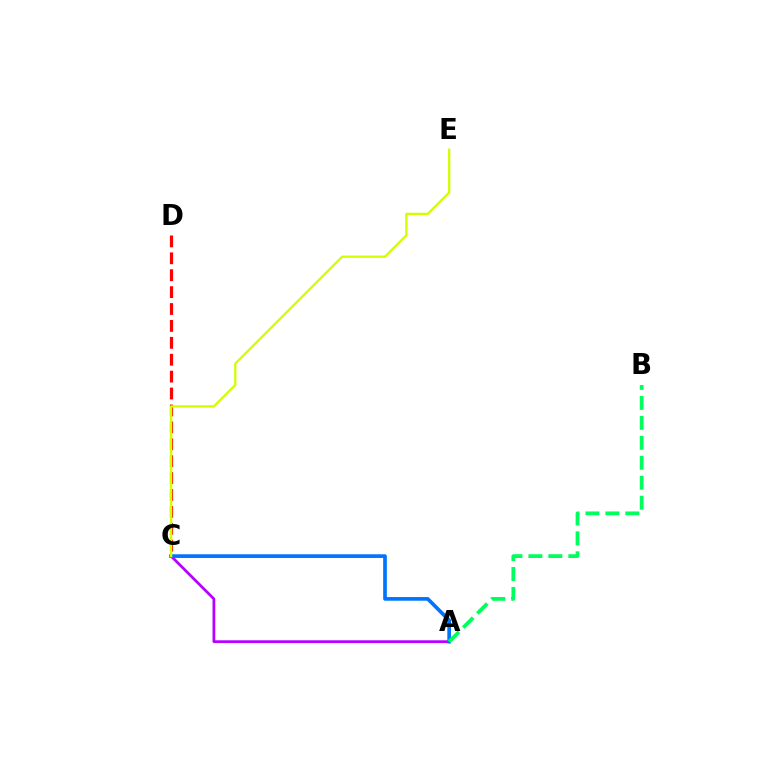{('A', 'C'): [{'color': '#b900ff', 'line_style': 'solid', 'thickness': 1.99}, {'color': '#0074ff', 'line_style': 'solid', 'thickness': 2.65}], ('C', 'D'): [{'color': '#ff0000', 'line_style': 'dashed', 'thickness': 2.3}], ('C', 'E'): [{'color': '#d1ff00', 'line_style': 'solid', 'thickness': 1.65}], ('A', 'B'): [{'color': '#00ff5c', 'line_style': 'dashed', 'thickness': 2.71}]}